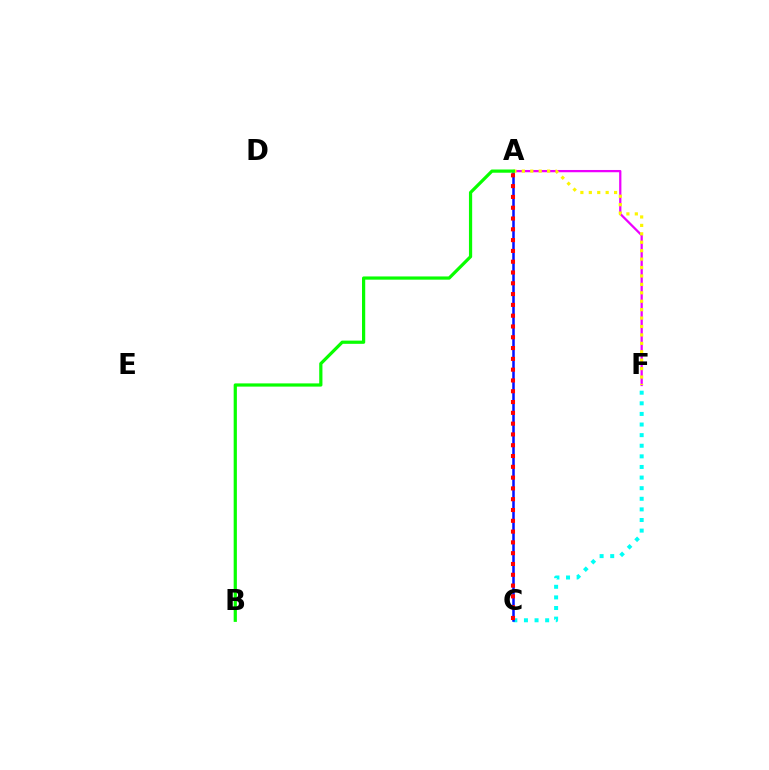{('C', 'F'): [{'color': '#00fff6', 'line_style': 'dotted', 'thickness': 2.88}], ('A', 'C'): [{'color': '#0010ff', 'line_style': 'solid', 'thickness': 1.81}, {'color': '#ff0000', 'line_style': 'dotted', 'thickness': 2.93}], ('A', 'F'): [{'color': '#ee00ff', 'line_style': 'solid', 'thickness': 1.63}, {'color': '#fcf500', 'line_style': 'dotted', 'thickness': 2.29}], ('A', 'B'): [{'color': '#08ff00', 'line_style': 'solid', 'thickness': 2.32}]}